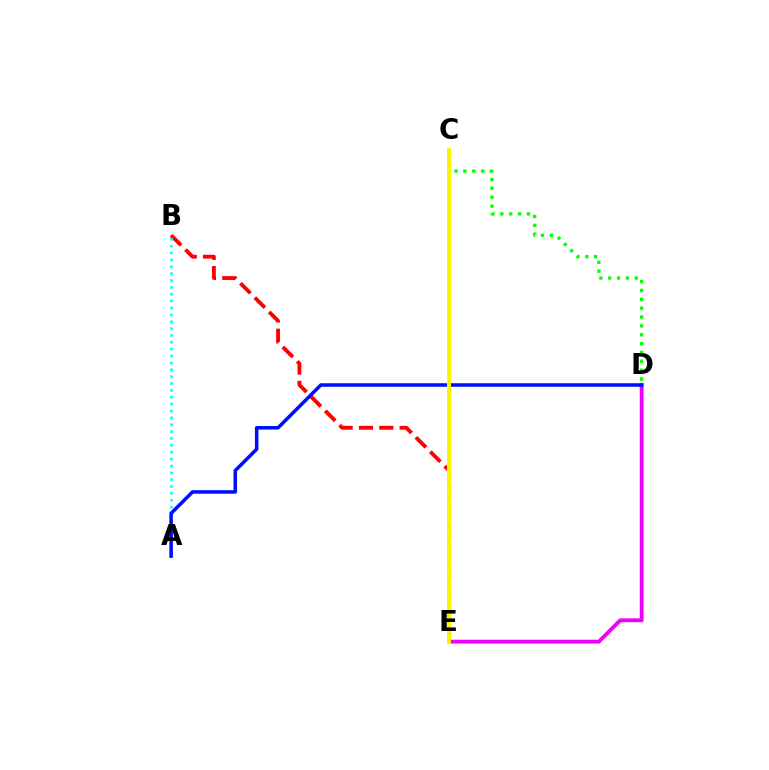{('B', 'E'): [{'color': '#ff0000', 'line_style': 'dashed', 'thickness': 2.76}], ('A', 'B'): [{'color': '#00fff6', 'line_style': 'dotted', 'thickness': 1.87}], ('D', 'E'): [{'color': '#ee00ff', 'line_style': 'solid', 'thickness': 2.77}], ('C', 'D'): [{'color': '#08ff00', 'line_style': 'dotted', 'thickness': 2.41}], ('A', 'D'): [{'color': '#0010ff', 'line_style': 'solid', 'thickness': 2.55}], ('C', 'E'): [{'color': '#fcf500', 'line_style': 'solid', 'thickness': 2.85}]}